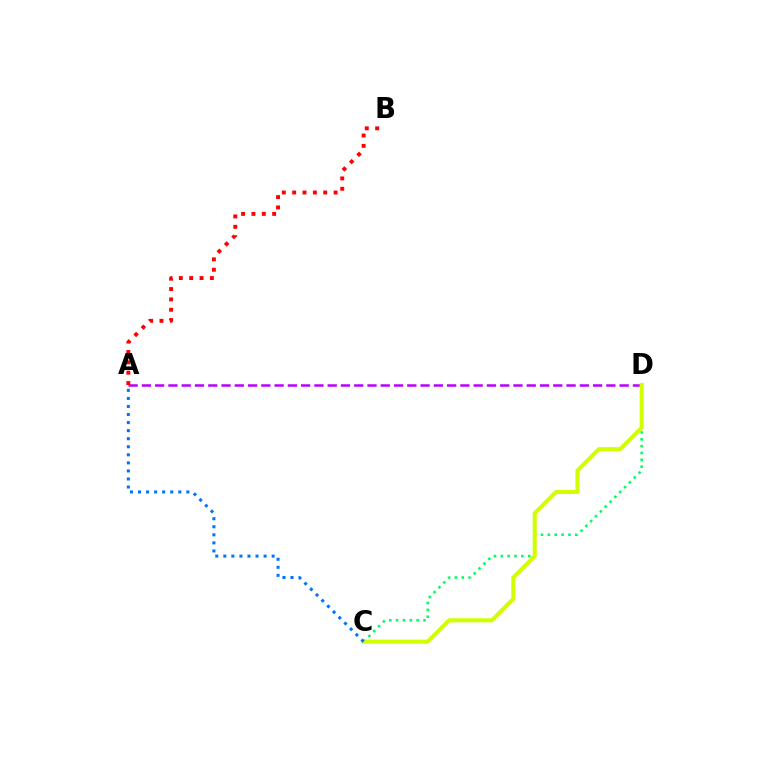{('C', 'D'): [{'color': '#00ff5c', 'line_style': 'dotted', 'thickness': 1.86}, {'color': '#d1ff00', 'line_style': 'solid', 'thickness': 2.94}], ('A', 'D'): [{'color': '#b900ff', 'line_style': 'dashed', 'thickness': 1.8}], ('A', 'B'): [{'color': '#ff0000', 'line_style': 'dotted', 'thickness': 2.81}], ('A', 'C'): [{'color': '#0074ff', 'line_style': 'dotted', 'thickness': 2.19}]}